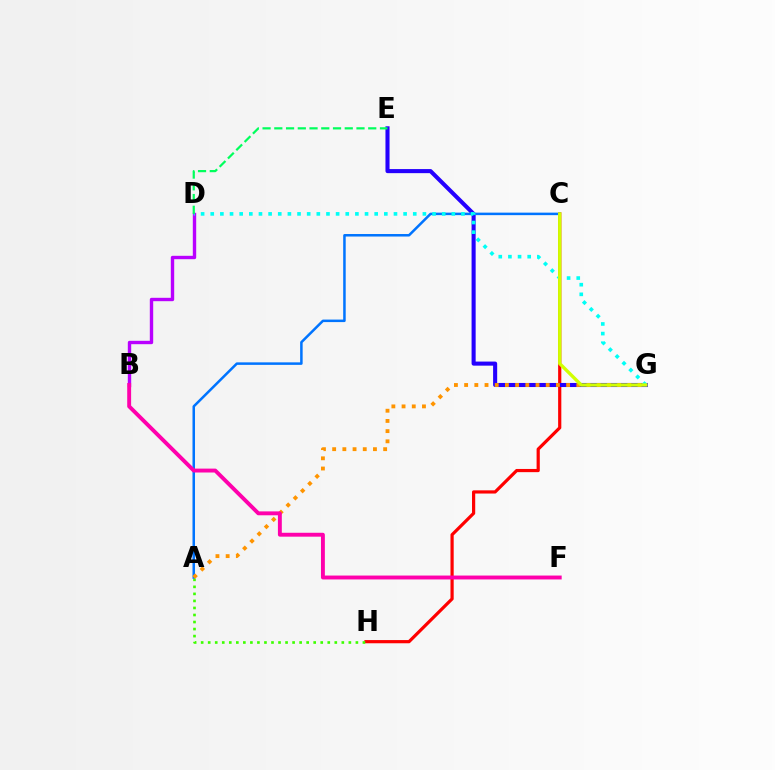{('B', 'D'): [{'color': '#b900ff', 'line_style': 'solid', 'thickness': 2.44}], ('C', 'H'): [{'color': '#ff0000', 'line_style': 'solid', 'thickness': 2.3}], ('A', 'H'): [{'color': '#3dff00', 'line_style': 'dotted', 'thickness': 1.91}], ('E', 'G'): [{'color': '#2500ff', 'line_style': 'solid', 'thickness': 2.94}], ('A', 'C'): [{'color': '#0074ff', 'line_style': 'solid', 'thickness': 1.81}], ('A', 'G'): [{'color': '#ff9400', 'line_style': 'dotted', 'thickness': 2.77}], ('B', 'F'): [{'color': '#ff00ac', 'line_style': 'solid', 'thickness': 2.81}], ('D', 'G'): [{'color': '#00fff6', 'line_style': 'dotted', 'thickness': 2.62}], ('D', 'E'): [{'color': '#00ff5c', 'line_style': 'dashed', 'thickness': 1.59}], ('C', 'G'): [{'color': '#d1ff00', 'line_style': 'solid', 'thickness': 2.4}]}